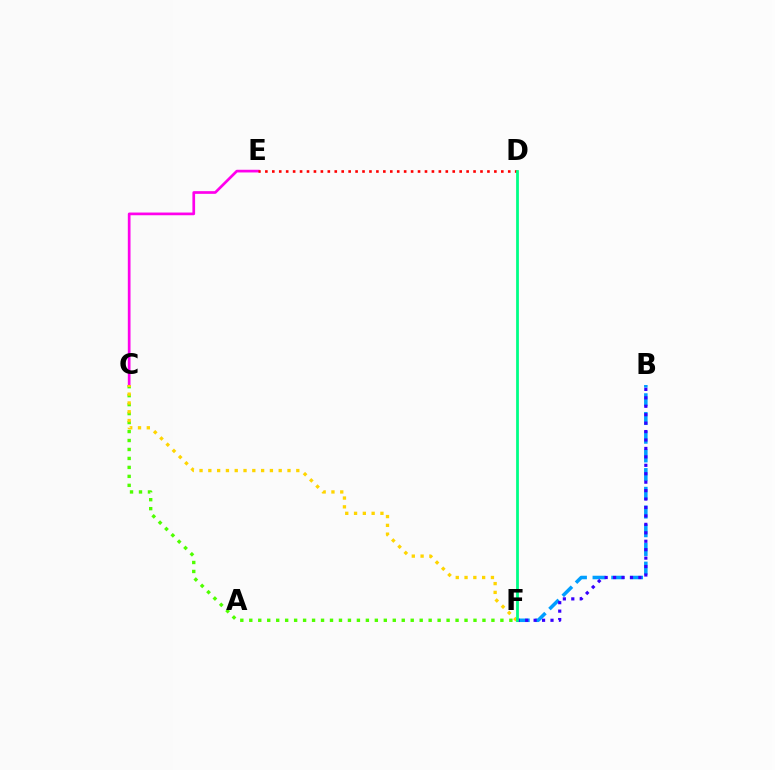{('C', 'F'): [{'color': '#4fff00', 'line_style': 'dotted', 'thickness': 2.44}, {'color': '#ffd500', 'line_style': 'dotted', 'thickness': 2.39}], ('C', 'E'): [{'color': '#ff00ed', 'line_style': 'solid', 'thickness': 1.94}], ('B', 'F'): [{'color': '#009eff', 'line_style': 'dashed', 'thickness': 2.54}, {'color': '#3700ff', 'line_style': 'dotted', 'thickness': 2.29}], ('D', 'E'): [{'color': '#ff0000', 'line_style': 'dotted', 'thickness': 1.89}], ('D', 'F'): [{'color': '#00ff86', 'line_style': 'solid', 'thickness': 2.0}]}